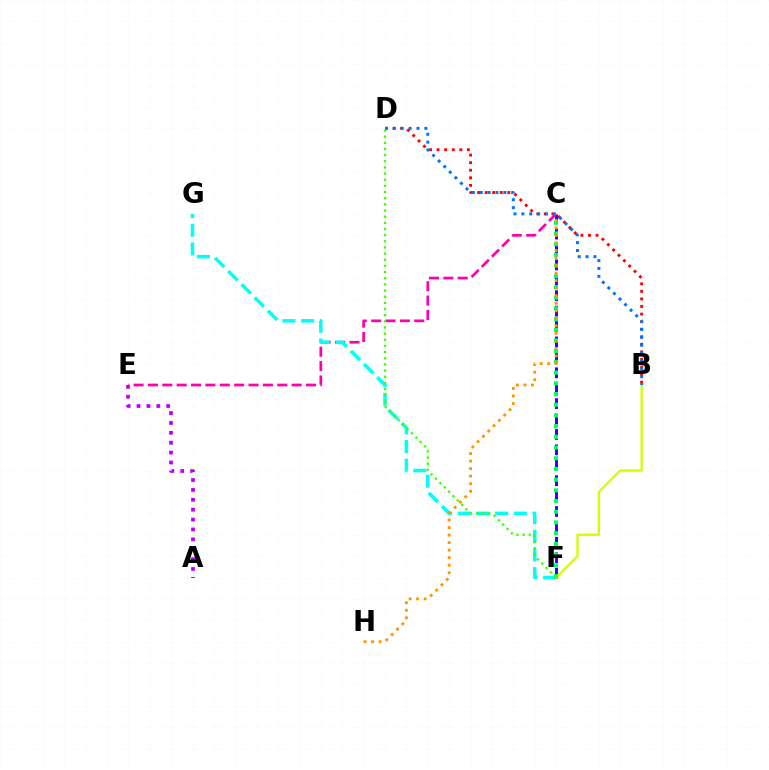{('C', 'F'): [{'color': '#2500ff', 'line_style': 'dashed', 'thickness': 2.09}, {'color': '#00ff5c', 'line_style': 'dotted', 'thickness': 2.91}], ('B', 'F'): [{'color': '#d1ff00', 'line_style': 'solid', 'thickness': 1.66}], ('C', 'E'): [{'color': '#ff00ac', 'line_style': 'dashed', 'thickness': 1.95}], ('B', 'D'): [{'color': '#ff0000', 'line_style': 'dotted', 'thickness': 2.06}, {'color': '#0074ff', 'line_style': 'dotted', 'thickness': 2.14}], ('F', 'G'): [{'color': '#00fff6', 'line_style': 'dashed', 'thickness': 2.54}], ('C', 'H'): [{'color': '#ff9400', 'line_style': 'dotted', 'thickness': 2.05}], ('D', 'F'): [{'color': '#3dff00', 'line_style': 'dotted', 'thickness': 1.67}], ('A', 'E'): [{'color': '#b900ff', 'line_style': 'dotted', 'thickness': 2.69}]}